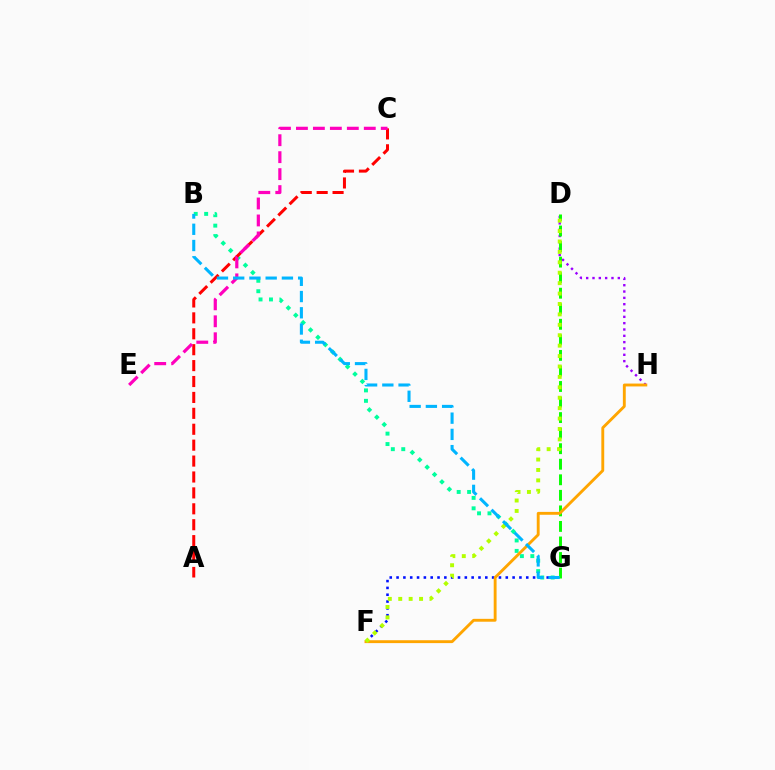{('F', 'G'): [{'color': '#0010ff', 'line_style': 'dotted', 'thickness': 1.85}], ('D', 'H'): [{'color': '#9b00ff', 'line_style': 'dotted', 'thickness': 1.72}], ('D', 'G'): [{'color': '#08ff00', 'line_style': 'dashed', 'thickness': 2.11}], ('B', 'G'): [{'color': '#00ff9d', 'line_style': 'dotted', 'thickness': 2.84}, {'color': '#00b5ff', 'line_style': 'dashed', 'thickness': 2.21}], ('F', 'H'): [{'color': '#ffa500', 'line_style': 'solid', 'thickness': 2.07}], ('A', 'C'): [{'color': '#ff0000', 'line_style': 'dashed', 'thickness': 2.16}], ('D', 'F'): [{'color': '#b3ff00', 'line_style': 'dotted', 'thickness': 2.83}], ('C', 'E'): [{'color': '#ff00bd', 'line_style': 'dashed', 'thickness': 2.3}]}